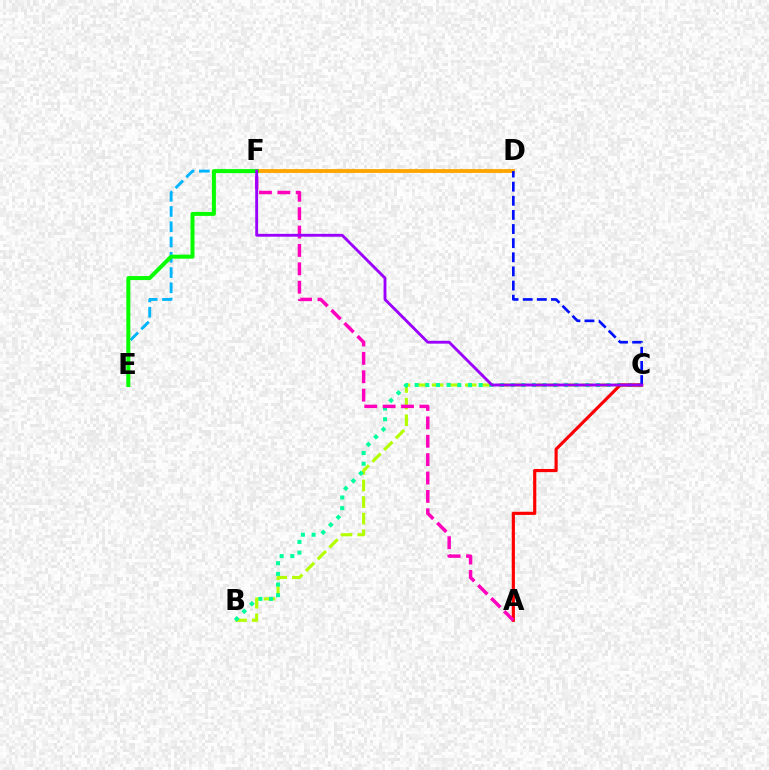{('D', 'F'): [{'color': '#ffa500', 'line_style': 'solid', 'thickness': 2.78}], ('B', 'C'): [{'color': '#b3ff00', 'line_style': 'dashed', 'thickness': 2.25}, {'color': '#00ff9d', 'line_style': 'dotted', 'thickness': 2.9}], ('E', 'F'): [{'color': '#00b5ff', 'line_style': 'dashed', 'thickness': 2.07}, {'color': '#08ff00', 'line_style': 'solid', 'thickness': 2.89}], ('A', 'C'): [{'color': '#ff0000', 'line_style': 'solid', 'thickness': 2.28}], ('C', 'D'): [{'color': '#0010ff', 'line_style': 'dashed', 'thickness': 1.92}], ('A', 'F'): [{'color': '#ff00bd', 'line_style': 'dashed', 'thickness': 2.5}], ('C', 'F'): [{'color': '#9b00ff', 'line_style': 'solid', 'thickness': 2.06}]}